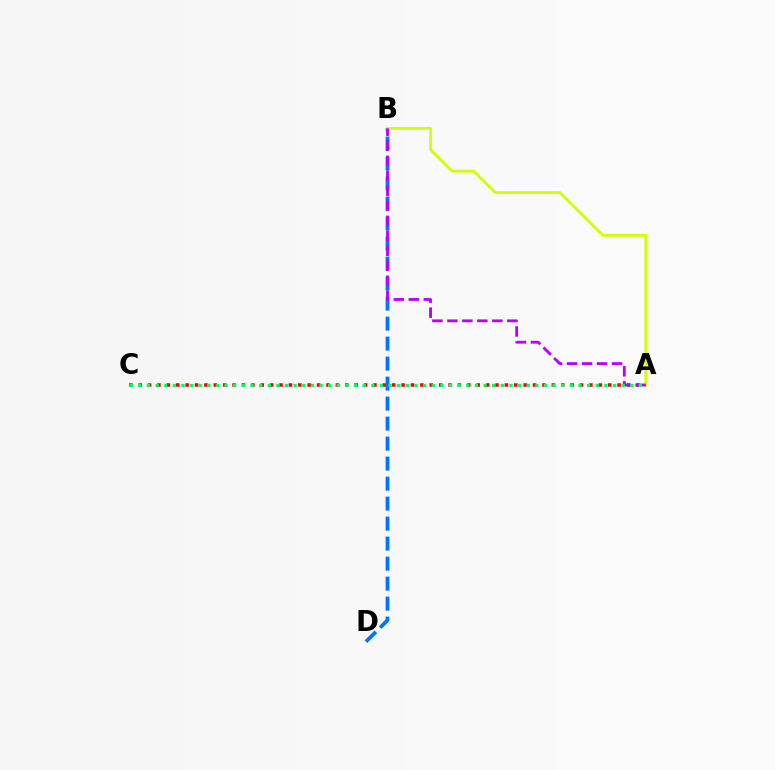{('A', 'C'): [{'color': '#ff0000', 'line_style': 'dotted', 'thickness': 2.55}, {'color': '#00ff5c', 'line_style': 'dotted', 'thickness': 2.35}], ('B', 'D'): [{'color': '#0074ff', 'line_style': 'dashed', 'thickness': 2.72}], ('A', 'B'): [{'color': '#d1ff00', 'line_style': 'solid', 'thickness': 2.0}, {'color': '#b900ff', 'line_style': 'dashed', 'thickness': 2.04}]}